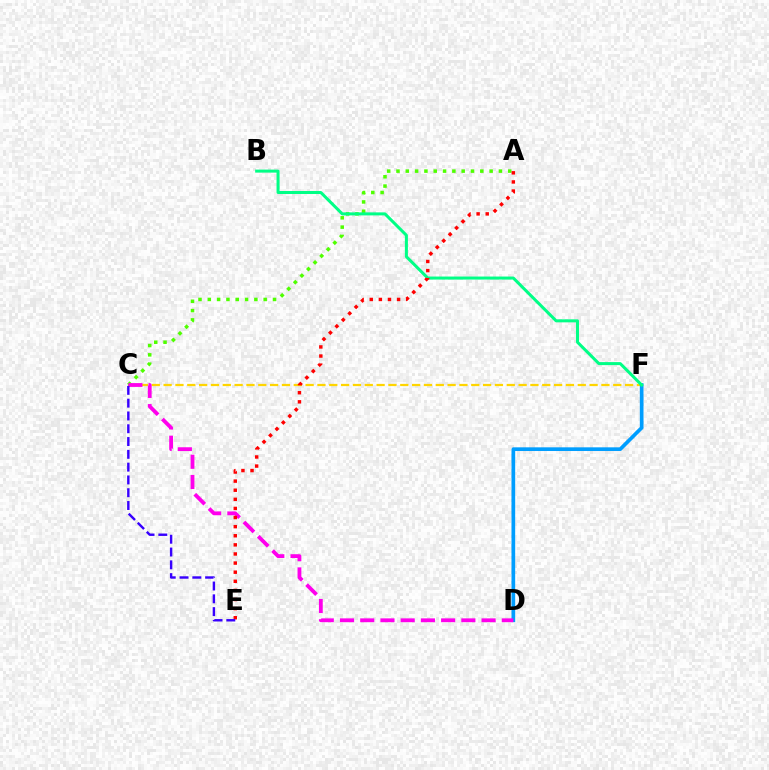{('C', 'F'): [{'color': '#ffd500', 'line_style': 'dashed', 'thickness': 1.61}], ('A', 'C'): [{'color': '#4fff00', 'line_style': 'dotted', 'thickness': 2.53}], ('D', 'F'): [{'color': '#009eff', 'line_style': 'solid', 'thickness': 2.65}], ('C', 'D'): [{'color': '#ff00ed', 'line_style': 'dashed', 'thickness': 2.75}], ('B', 'F'): [{'color': '#00ff86', 'line_style': 'solid', 'thickness': 2.17}], ('A', 'E'): [{'color': '#ff0000', 'line_style': 'dotted', 'thickness': 2.47}], ('C', 'E'): [{'color': '#3700ff', 'line_style': 'dashed', 'thickness': 1.74}]}